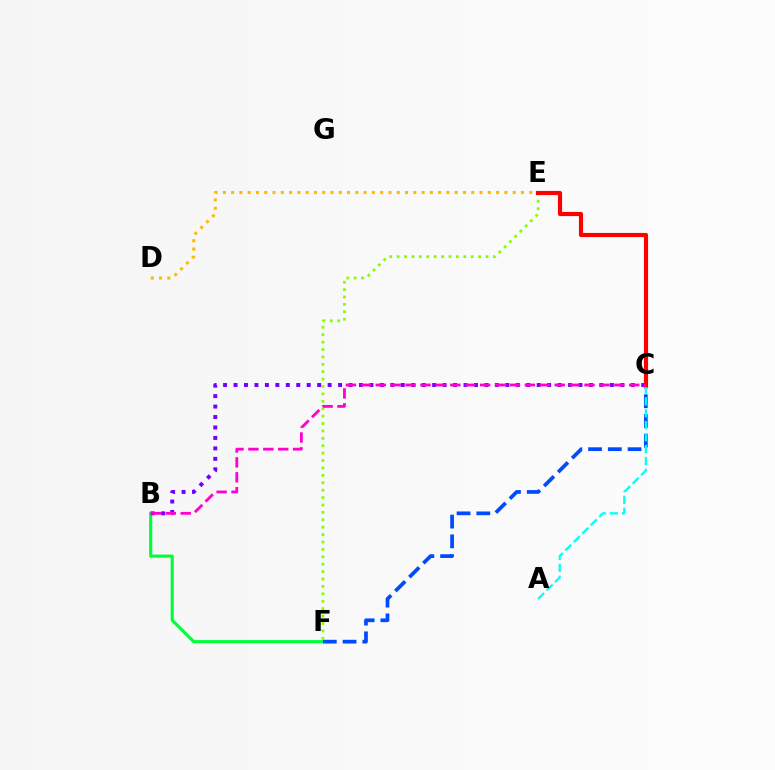{('E', 'F'): [{'color': '#84ff00', 'line_style': 'dotted', 'thickness': 2.01}], ('B', 'F'): [{'color': '#00ff39', 'line_style': 'solid', 'thickness': 2.25}], ('B', 'C'): [{'color': '#7200ff', 'line_style': 'dotted', 'thickness': 2.84}, {'color': '#ff00cf', 'line_style': 'dashed', 'thickness': 2.03}], ('C', 'F'): [{'color': '#004bff', 'line_style': 'dashed', 'thickness': 2.68}], ('D', 'E'): [{'color': '#ffbd00', 'line_style': 'dotted', 'thickness': 2.25}], ('A', 'C'): [{'color': '#00fff6', 'line_style': 'dashed', 'thickness': 1.62}], ('C', 'E'): [{'color': '#ff0000', 'line_style': 'solid', 'thickness': 2.98}]}